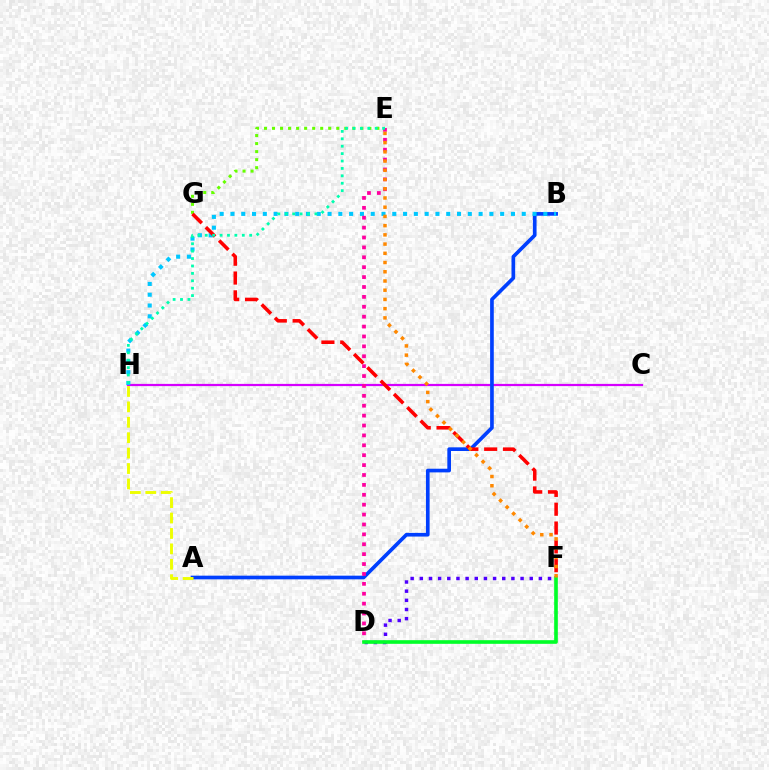{('C', 'H'): [{'color': '#d600ff', 'line_style': 'solid', 'thickness': 1.6}], ('D', 'F'): [{'color': '#4f00ff', 'line_style': 'dotted', 'thickness': 2.49}, {'color': '#00ff27', 'line_style': 'solid', 'thickness': 2.62}], ('E', 'G'): [{'color': '#66ff00', 'line_style': 'dotted', 'thickness': 2.18}], ('A', 'B'): [{'color': '#003fff', 'line_style': 'solid', 'thickness': 2.64}], ('A', 'H'): [{'color': '#eeff00', 'line_style': 'dashed', 'thickness': 2.09}], ('B', 'H'): [{'color': '#00c7ff', 'line_style': 'dotted', 'thickness': 2.93}], ('F', 'G'): [{'color': '#ff0000', 'line_style': 'dashed', 'thickness': 2.56}], ('D', 'E'): [{'color': '#ff00a0', 'line_style': 'dotted', 'thickness': 2.69}], ('E', 'H'): [{'color': '#00ffaf', 'line_style': 'dotted', 'thickness': 2.01}], ('E', 'F'): [{'color': '#ff8800', 'line_style': 'dotted', 'thickness': 2.51}]}